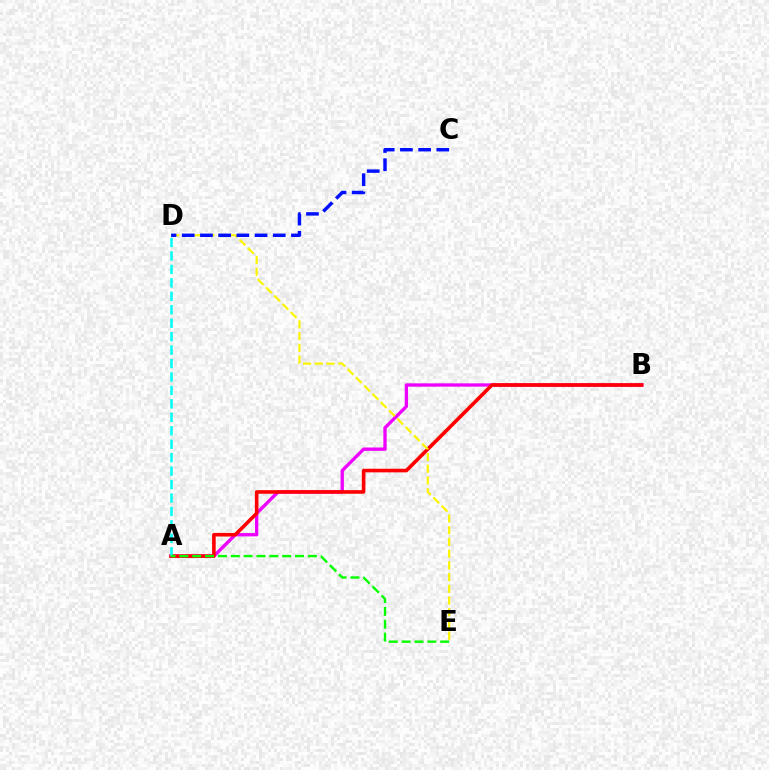{('A', 'B'): [{'color': '#ee00ff', 'line_style': 'solid', 'thickness': 2.4}, {'color': '#ff0000', 'line_style': 'solid', 'thickness': 2.6}], ('A', 'D'): [{'color': '#00fff6', 'line_style': 'dashed', 'thickness': 1.83}], ('A', 'E'): [{'color': '#08ff00', 'line_style': 'dashed', 'thickness': 1.75}], ('D', 'E'): [{'color': '#fcf500', 'line_style': 'dashed', 'thickness': 1.59}], ('C', 'D'): [{'color': '#0010ff', 'line_style': 'dashed', 'thickness': 2.47}]}